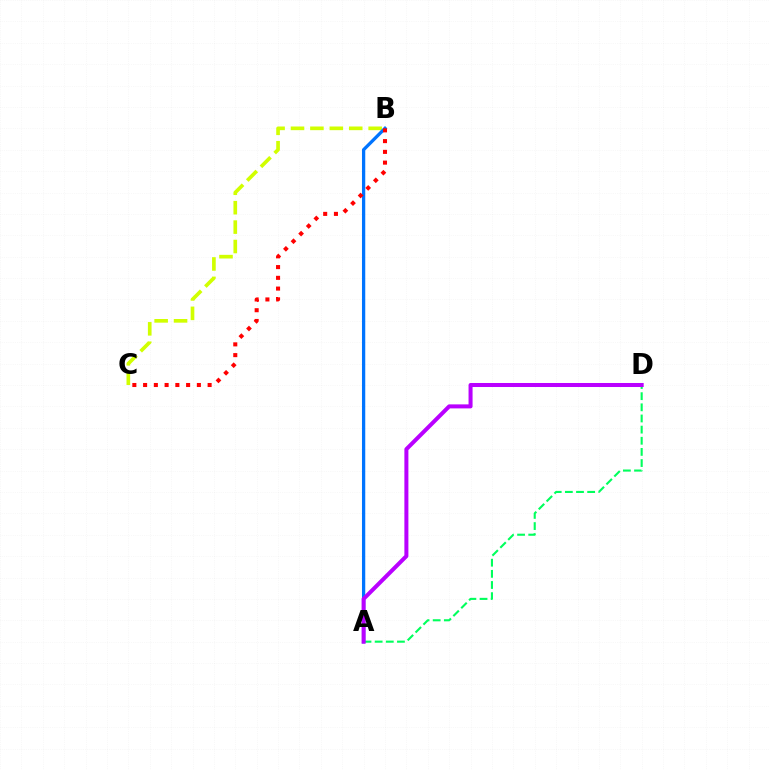{('B', 'C'): [{'color': '#d1ff00', 'line_style': 'dashed', 'thickness': 2.64}, {'color': '#ff0000', 'line_style': 'dotted', 'thickness': 2.92}], ('A', 'B'): [{'color': '#0074ff', 'line_style': 'solid', 'thickness': 2.36}], ('A', 'D'): [{'color': '#00ff5c', 'line_style': 'dashed', 'thickness': 1.51}, {'color': '#b900ff', 'line_style': 'solid', 'thickness': 2.9}]}